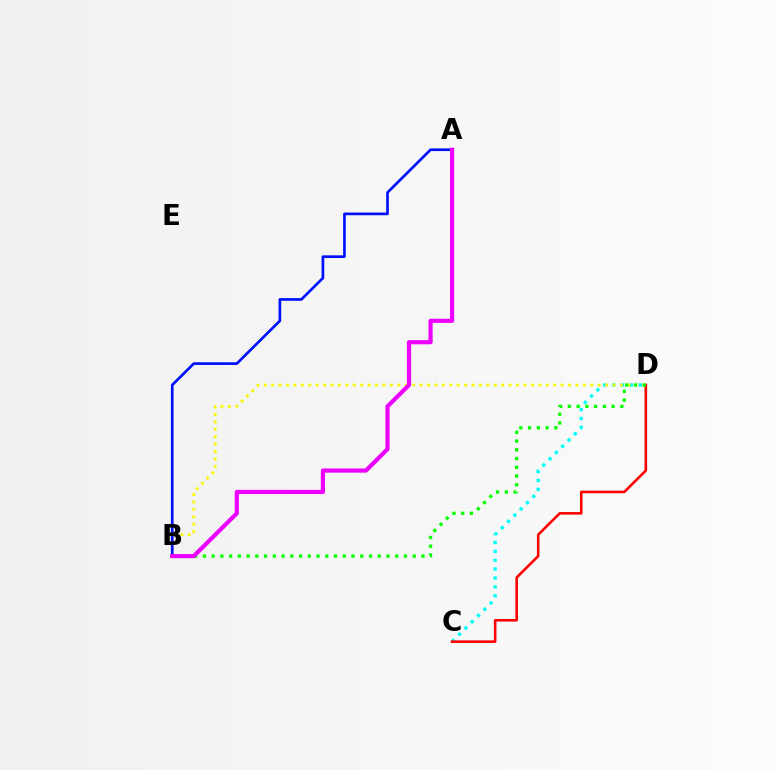{('C', 'D'): [{'color': '#00fff6', 'line_style': 'dotted', 'thickness': 2.41}, {'color': '#ff0000', 'line_style': 'solid', 'thickness': 1.86}], ('B', 'D'): [{'color': '#fcf500', 'line_style': 'dotted', 'thickness': 2.02}, {'color': '#08ff00', 'line_style': 'dotted', 'thickness': 2.38}], ('A', 'B'): [{'color': '#0010ff', 'line_style': 'solid', 'thickness': 1.94}, {'color': '#ee00ff', 'line_style': 'solid', 'thickness': 3.0}]}